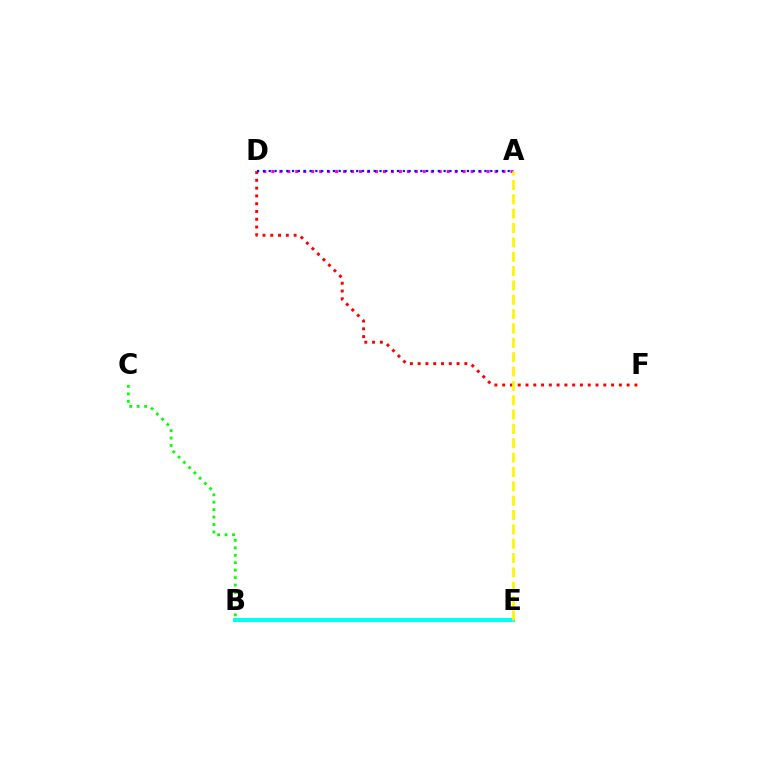{('A', 'D'): [{'color': '#ee00ff', 'line_style': 'dotted', 'thickness': 2.17}, {'color': '#0010ff', 'line_style': 'dotted', 'thickness': 1.58}], ('B', 'C'): [{'color': '#08ff00', 'line_style': 'dotted', 'thickness': 2.02}], ('D', 'F'): [{'color': '#ff0000', 'line_style': 'dotted', 'thickness': 2.11}], ('B', 'E'): [{'color': '#00fff6', 'line_style': 'solid', 'thickness': 2.9}], ('A', 'E'): [{'color': '#fcf500', 'line_style': 'dashed', 'thickness': 1.95}]}